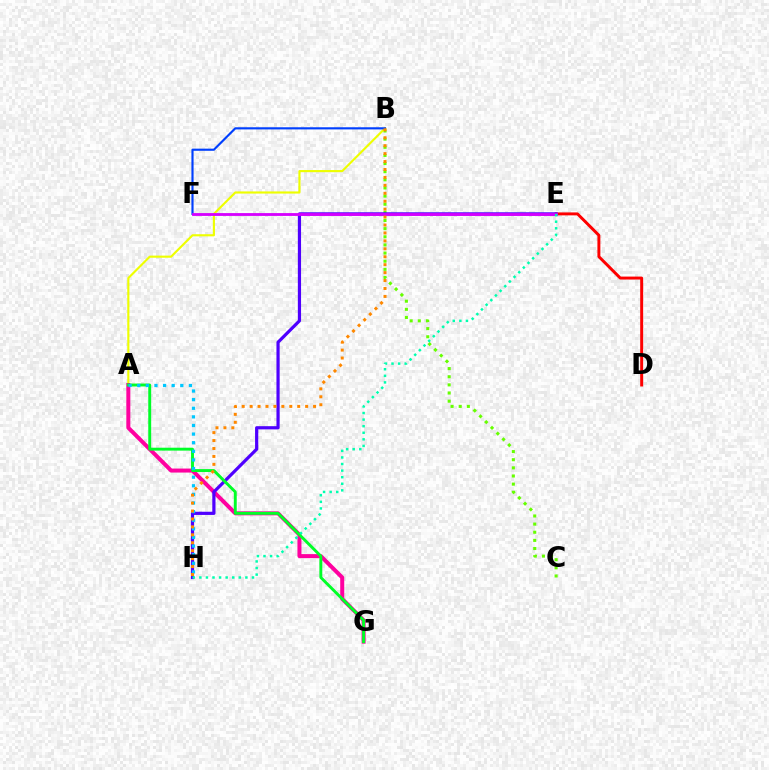{('D', 'E'): [{'color': '#ff0000', 'line_style': 'solid', 'thickness': 2.12}], ('B', 'C'): [{'color': '#66ff00', 'line_style': 'dotted', 'thickness': 2.21}], ('A', 'B'): [{'color': '#eeff00', 'line_style': 'solid', 'thickness': 1.54}], ('A', 'G'): [{'color': '#ff00a0', 'line_style': 'solid', 'thickness': 2.88}, {'color': '#00ff27', 'line_style': 'solid', 'thickness': 2.1}], ('E', 'H'): [{'color': '#4f00ff', 'line_style': 'solid', 'thickness': 2.31}, {'color': '#00ffaf', 'line_style': 'dotted', 'thickness': 1.79}], ('B', 'F'): [{'color': '#003fff', 'line_style': 'solid', 'thickness': 1.55}], ('E', 'F'): [{'color': '#d600ff', 'line_style': 'solid', 'thickness': 2.03}], ('A', 'H'): [{'color': '#00c7ff', 'line_style': 'dotted', 'thickness': 2.34}], ('B', 'H'): [{'color': '#ff8800', 'line_style': 'dotted', 'thickness': 2.16}]}